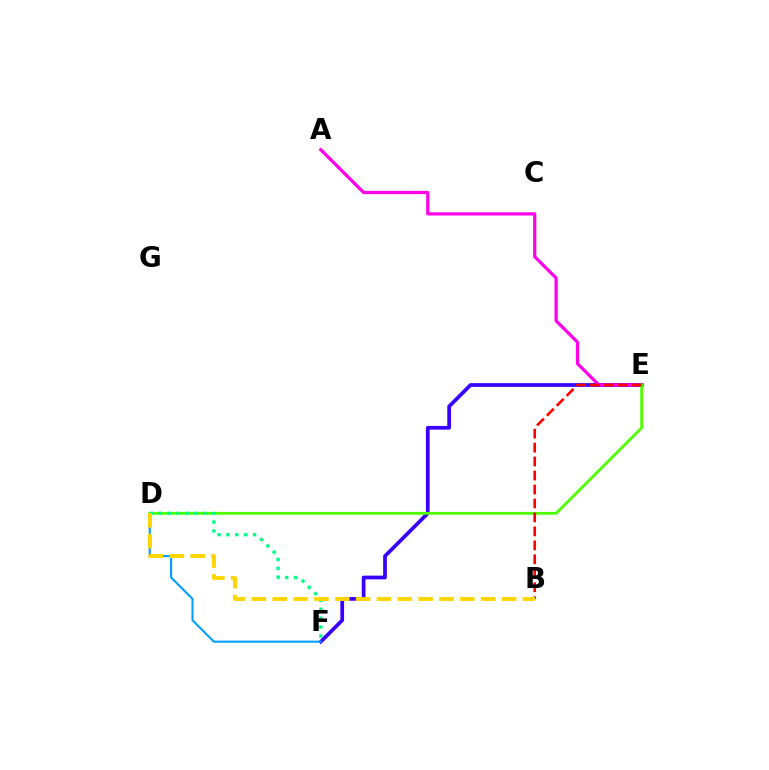{('E', 'F'): [{'color': '#3700ff', 'line_style': 'solid', 'thickness': 2.68}], ('D', 'F'): [{'color': '#009eff', 'line_style': 'solid', 'thickness': 1.5}, {'color': '#00ff86', 'line_style': 'dotted', 'thickness': 2.42}], ('A', 'E'): [{'color': '#ff00ed', 'line_style': 'solid', 'thickness': 2.32}], ('D', 'E'): [{'color': '#4fff00', 'line_style': 'solid', 'thickness': 2.04}], ('B', 'E'): [{'color': '#ff0000', 'line_style': 'dashed', 'thickness': 1.9}], ('B', 'D'): [{'color': '#ffd500', 'line_style': 'dashed', 'thickness': 2.83}]}